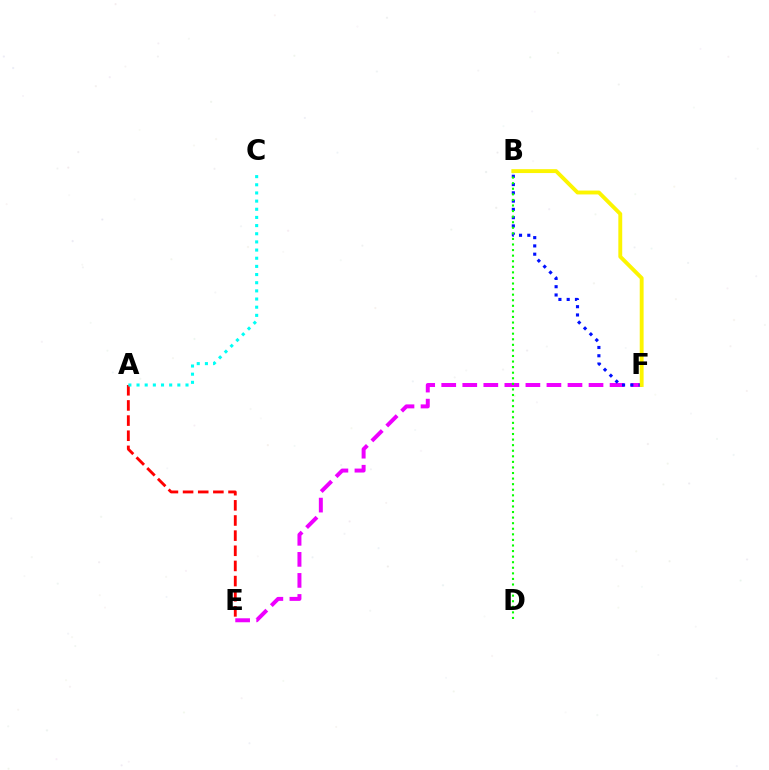{('A', 'E'): [{'color': '#ff0000', 'line_style': 'dashed', 'thickness': 2.06}], ('E', 'F'): [{'color': '#ee00ff', 'line_style': 'dashed', 'thickness': 2.86}], ('A', 'C'): [{'color': '#00fff6', 'line_style': 'dotted', 'thickness': 2.22}], ('B', 'F'): [{'color': '#0010ff', 'line_style': 'dotted', 'thickness': 2.25}, {'color': '#fcf500', 'line_style': 'solid', 'thickness': 2.79}], ('B', 'D'): [{'color': '#08ff00', 'line_style': 'dotted', 'thickness': 1.51}]}